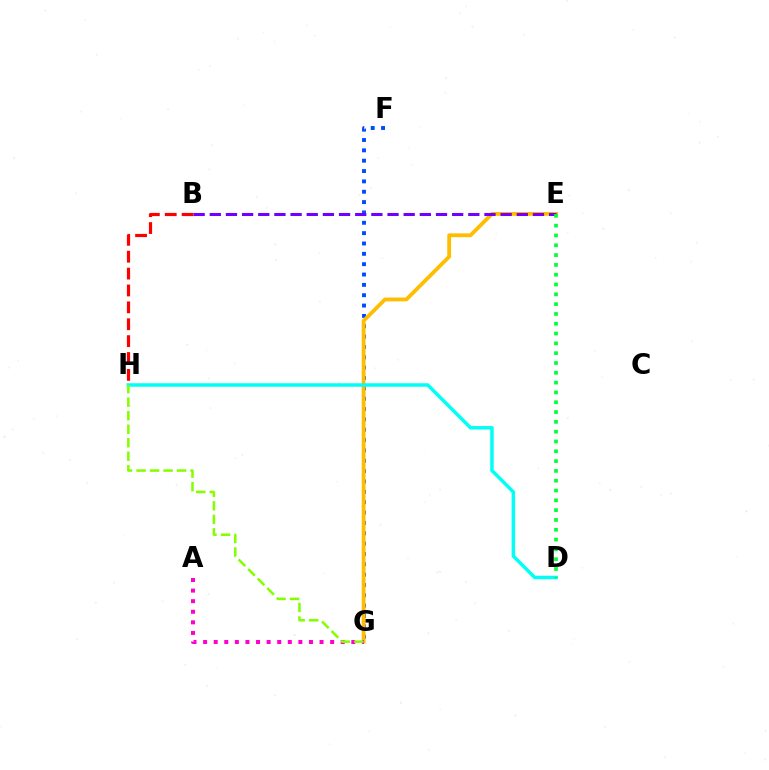{('F', 'G'): [{'color': '#004bff', 'line_style': 'dotted', 'thickness': 2.81}], ('E', 'G'): [{'color': '#ffbd00', 'line_style': 'solid', 'thickness': 2.74}], ('D', 'H'): [{'color': '#00fff6', 'line_style': 'solid', 'thickness': 2.49}], ('B', 'H'): [{'color': '#ff0000', 'line_style': 'dashed', 'thickness': 2.29}], ('B', 'E'): [{'color': '#7200ff', 'line_style': 'dashed', 'thickness': 2.2}], ('A', 'G'): [{'color': '#ff00cf', 'line_style': 'dotted', 'thickness': 2.88}], ('D', 'E'): [{'color': '#00ff39', 'line_style': 'dotted', 'thickness': 2.67}], ('G', 'H'): [{'color': '#84ff00', 'line_style': 'dashed', 'thickness': 1.84}]}